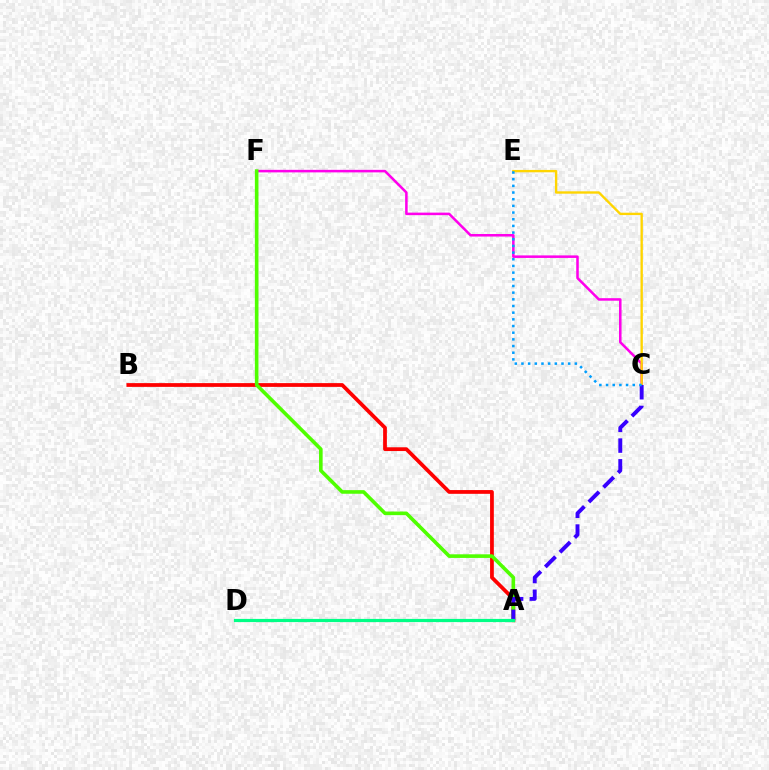{('C', 'F'): [{'color': '#ff00ed', 'line_style': 'solid', 'thickness': 1.83}], ('C', 'E'): [{'color': '#ffd500', 'line_style': 'solid', 'thickness': 1.7}, {'color': '#009eff', 'line_style': 'dotted', 'thickness': 1.81}], ('A', 'B'): [{'color': '#ff0000', 'line_style': 'solid', 'thickness': 2.71}], ('A', 'F'): [{'color': '#4fff00', 'line_style': 'solid', 'thickness': 2.6}], ('A', 'C'): [{'color': '#3700ff', 'line_style': 'dashed', 'thickness': 2.82}], ('A', 'D'): [{'color': '#00ff86', 'line_style': 'solid', 'thickness': 2.3}]}